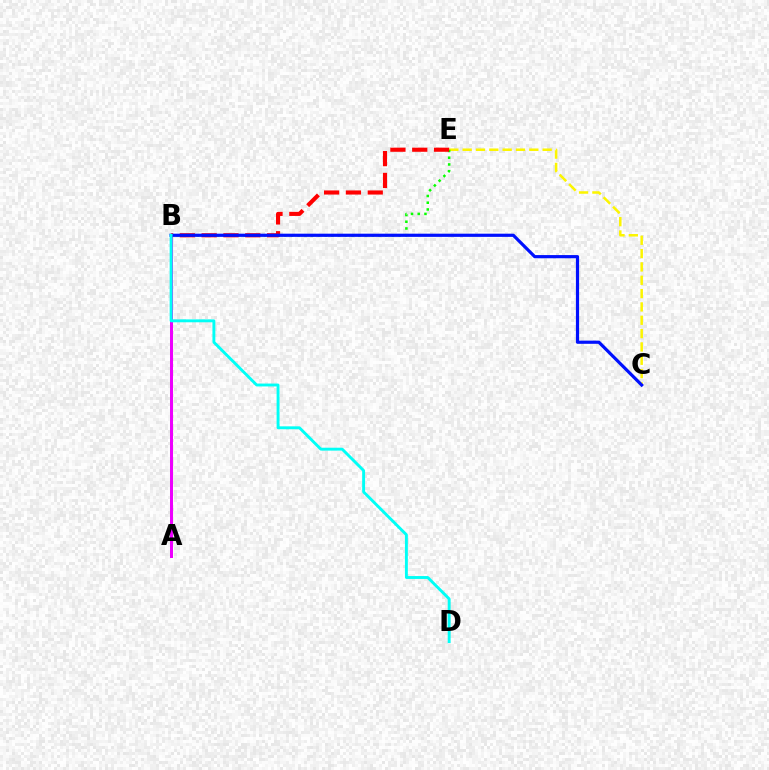{('A', 'B'): [{'color': '#ee00ff', 'line_style': 'solid', 'thickness': 2.16}], ('C', 'E'): [{'color': '#fcf500', 'line_style': 'dashed', 'thickness': 1.81}], ('B', 'E'): [{'color': '#08ff00', 'line_style': 'dotted', 'thickness': 1.83}, {'color': '#ff0000', 'line_style': 'dashed', 'thickness': 2.96}], ('B', 'C'): [{'color': '#0010ff', 'line_style': 'solid', 'thickness': 2.3}], ('B', 'D'): [{'color': '#00fff6', 'line_style': 'solid', 'thickness': 2.08}]}